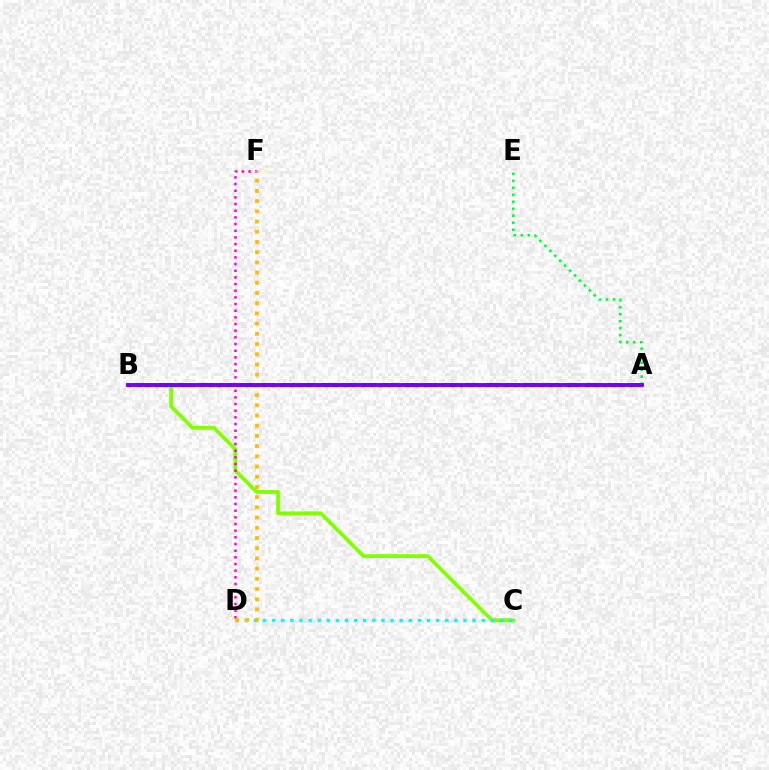{('A', 'E'): [{'color': '#00ff39', 'line_style': 'dotted', 'thickness': 1.9}], ('B', 'C'): [{'color': '#84ff00', 'line_style': 'solid', 'thickness': 2.75}], ('D', 'F'): [{'color': '#ff00cf', 'line_style': 'dotted', 'thickness': 1.81}, {'color': '#ffbd00', 'line_style': 'dotted', 'thickness': 2.77}], ('C', 'D'): [{'color': '#00fff6', 'line_style': 'dotted', 'thickness': 2.48}], ('A', 'B'): [{'color': '#004bff', 'line_style': 'dashed', 'thickness': 2.77}, {'color': '#ff0000', 'line_style': 'dotted', 'thickness': 2.44}, {'color': '#7200ff', 'line_style': 'solid', 'thickness': 2.78}]}